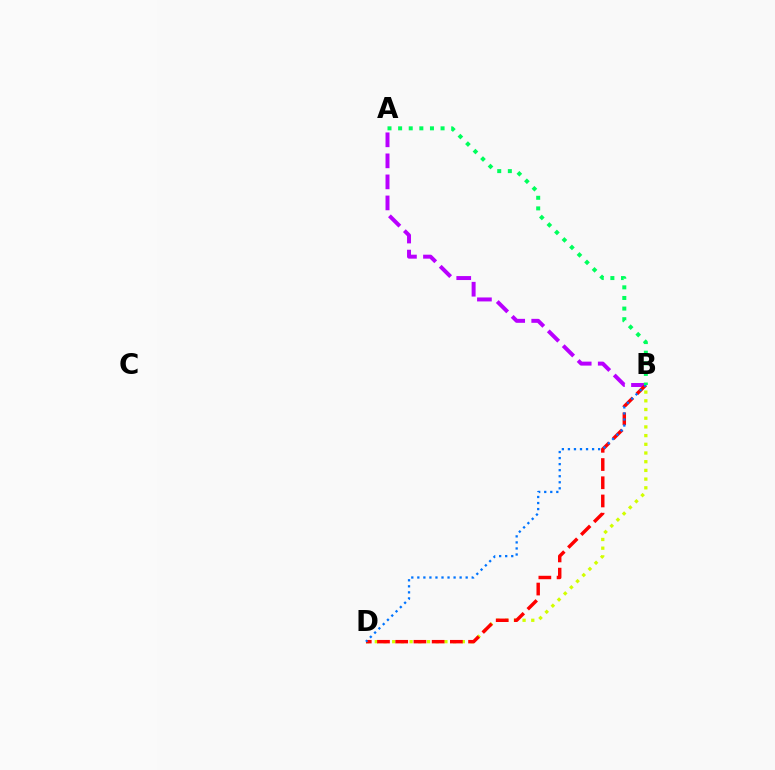{('A', 'B'): [{'color': '#b900ff', 'line_style': 'dashed', 'thickness': 2.86}, {'color': '#00ff5c', 'line_style': 'dotted', 'thickness': 2.88}], ('B', 'D'): [{'color': '#d1ff00', 'line_style': 'dotted', 'thickness': 2.36}, {'color': '#ff0000', 'line_style': 'dashed', 'thickness': 2.47}, {'color': '#0074ff', 'line_style': 'dotted', 'thickness': 1.64}]}